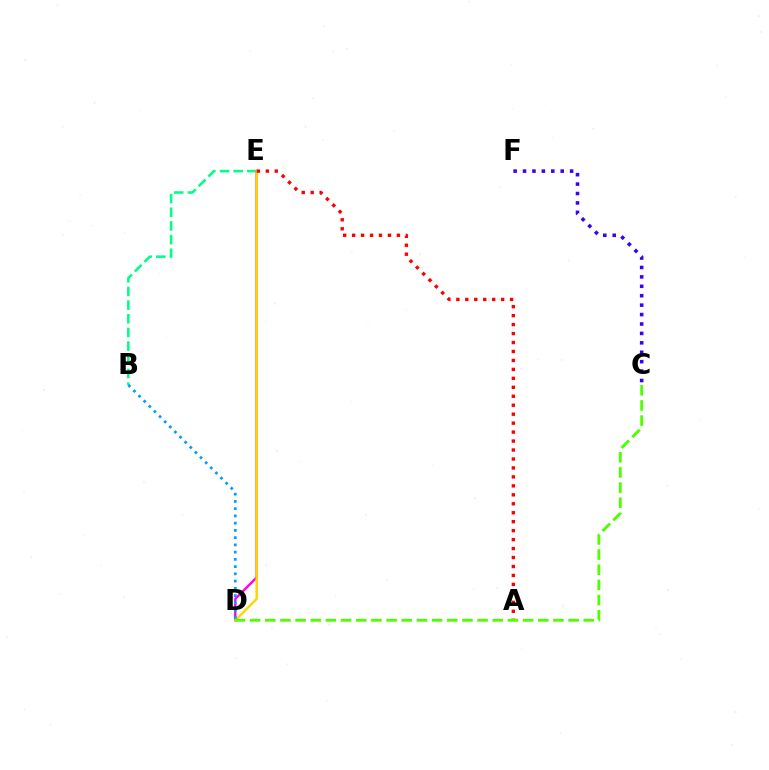{('B', 'E'): [{'color': '#00ff86', 'line_style': 'dashed', 'thickness': 1.86}], ('C', 'F'): [{'color': '#3700ff', 'line_style': 'dotted', 'thickness': 2.56}], ('D', 'E'): [{'color': '#ff00ed', 'line_style': 'solid', 'thickness': 1.75}, {'color': '#ffd500', 'line_style': 'solid', 'thickness': 1.75}], ('A', 'E'): [{'color': '#ff0000', 'line_style': 'dotted', 'thickness': 2.43}], ('C', 'D'): [{'color': '#4fff00', 'line_style': 'dashed', 'thickness': 2.06}], ('B', 'D'): [{'color': '#009eff', 'line_style': 'dotted', 'thickness': 1.97}]}